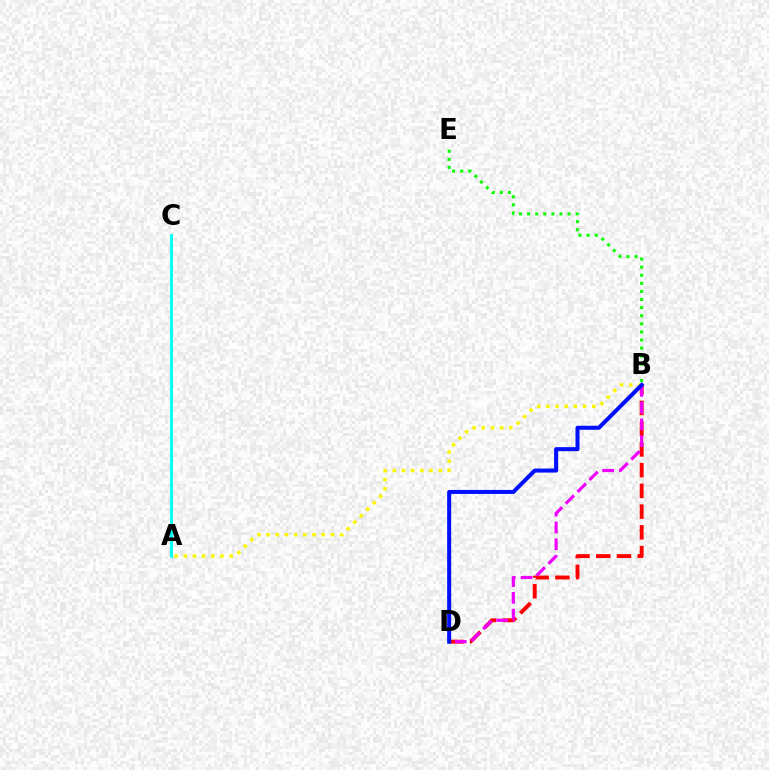{('A', 'B'): [{'color': '#fcf500', 'line_style': 'dotted', 'thickness': 2.49}], ('A', 'C'): [{'color': '#00fff6', 'line_style': 'solid', 'thickness': 2.07}], ('B', 'D'): [{'color': '#ff0000', 'line_style': 'dashed', 'thickness': 2.82}, {'color': '#ee00ff', 'line_style': 'dashed', 'thickness': 2.28}, {'color': '#0010ff', 'line_style': 'solid', 'thickness': 2.91}], ('B', 'E'): [{'color': '#08ff00', 'line_style': 'dotted', 'thickness': 2.2}]}